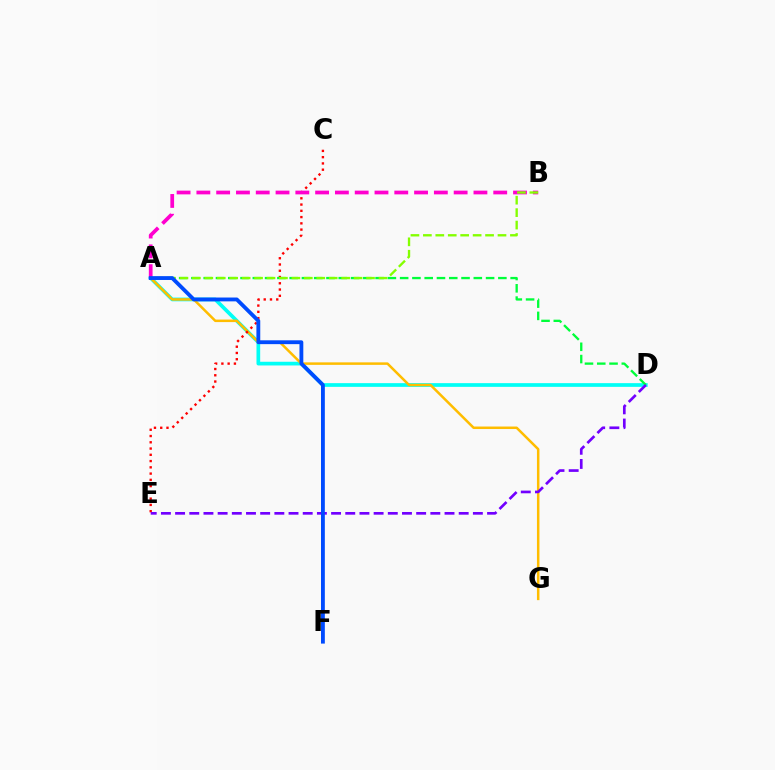{('A', 'D'): [{'color': '#00fff6', 'line_style': 'solid', 'thickness': 2.67}, {'color': '#00ff39', 'line_style': 'dashed', 'thickness': 1.67}], ('A', 'G'): [{'color': '#ffbd00', 'line_style': 'solid', 'thickness': 1.8}], ('C', 'E'): [{'color': '#ff0000', 'line_style': 'dotted', 'thickness': 1.7}], ('A', 'B'): [{'color': '#ff00cf', 'line_style': 'dashed', 'thickness': 2.69}, {'color': '#84ff00', 'line_style': 'dashed', 'thickness': 1.69}], ('D', 'E'): [{'color': '#7200ff', 'line_style': 'dashed', 'thickness': 1.93}], ('A', 'F'): [{'color': '#004bff', 'line_style': 'solid', 'thickness': 2.76}]}